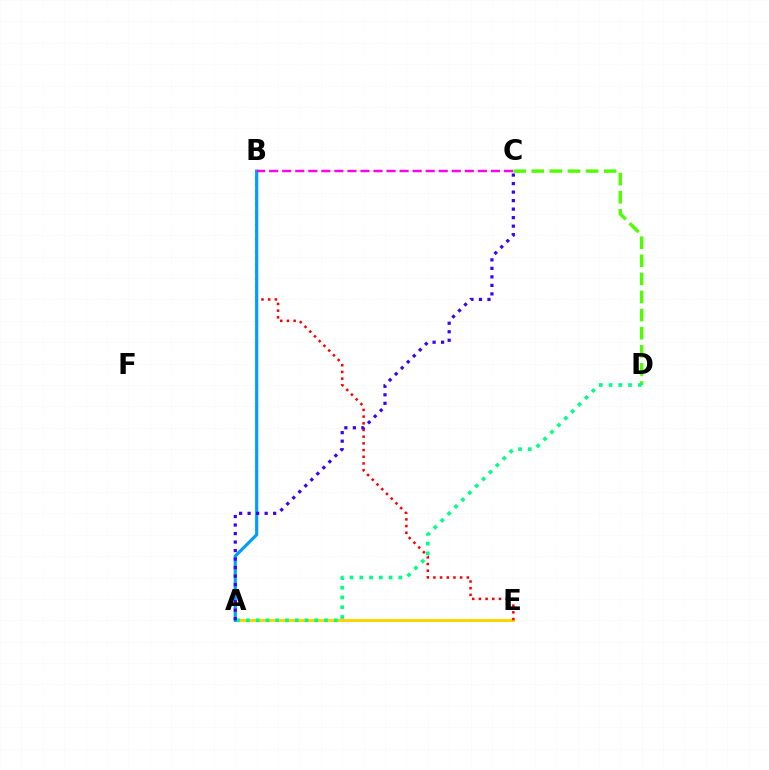{('A', 'E'): [{'color': '#ffd500', 'line_style': 'solid', 'thickness': 2.16}], ('C', 'D'): [{'color': '#4fff00', 'line_style': 'dashed', 'thickness': 2.46}], ('B', 'E'): [{'color': '#ff0000', 'line_style': 'dotted', 'thickness': 1.82}], ('A', 'D'): [{'color': '#00ff86', 'line_style': 'dotted', 'thickness': 2.65}], ('A', 'B'): [{'color': '#009eff', 'line_style': 'solid', 'thickness': 2.28}], ('B', 'C'): [{'color': '#ff00ed', 'line_style': 'dashed', 'thickness': 1.77}], ('A', 'C'): [{'color': '#3700ff', 'line_style': 'dotted', 'thickness': 2.31}]}